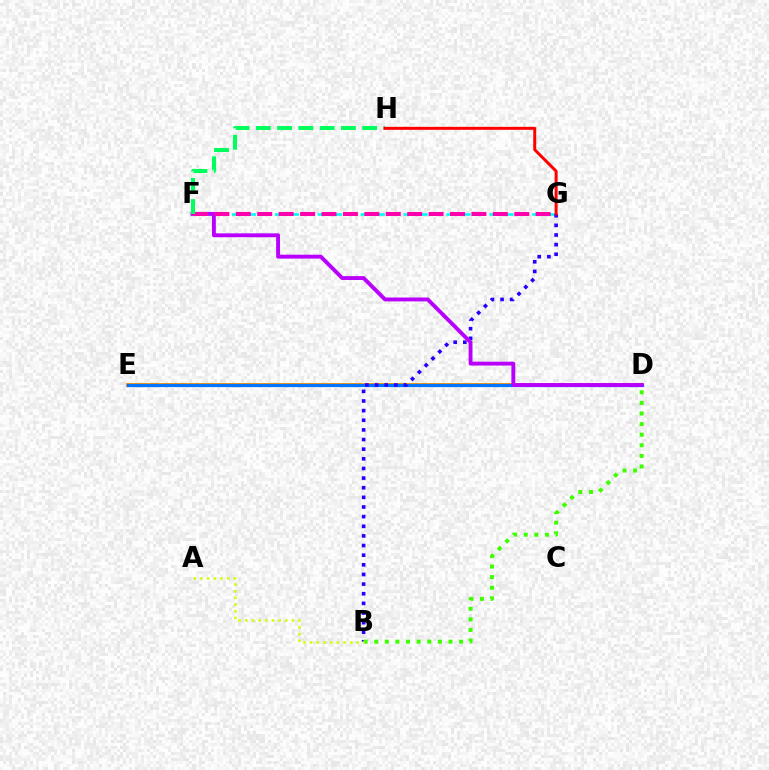{('D', 'E'): [{'color': '#ff9400', 'line_style': 'solid', 'thickness': 2.84}, {'color': '#0074ff', 'line_style': 'solid', 'thickness': 2.33}], ('F', 'G'): [{'color': '#00fff6', 'line_style': 'dashed', 'thickness': 1.94}, {'color': '#ff00ac', 'line_style': 'dashed', 'thickness': 2.91}], ('B', 'G'): [{'color': '#2500ff', 'line_style': 'dotted', 'thickness': 2.62}], ('B', 'D'): [{'color': '#3dff00', 'line_style': 'dotted', 'thickness': 2.88}], ('D', 'F'): [{'color': '#b900ff', 'line_style': 'solid', 'thickness': 2.79}], ('F', 'H'): [{'color': '#00ff5c', 'line_style': 'dashed', 'thickness': 2.89}], ('G', 'H'): [{'color': '#ff0000', 'line_style': 'solid', 'thickness': 2.14}], ('A', 'B'): [{'color': '#d1ff00', 'line_style': 'dotted', 'thickness': 1.82}]}